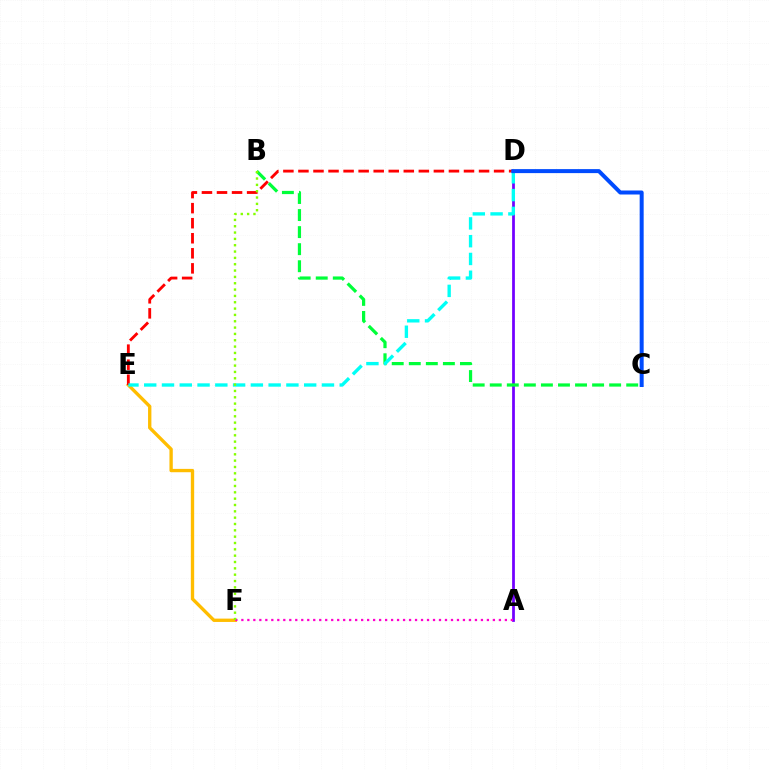{('E', 'F'): [{'color': '#ffbd00', 'line_style': 'solid', 'thickness': 2.4}], ('A', 'D'): [{'color': '#7200ff', 'line_style': 'solid', 'thickness': 1.99}], ('D', 'E'): [{'color': '#ff0000', 'line_style': 'dashed', 'thickness': 2.04}, {'color': '#00fff6', 'line_style': 'dashed', 'thickness': 2.41}], ('B', 'C'): [{'color': '#00ff39', 'line_style': 'dashed', 'thickness': 2.32}], ('A', 'F'): [{'color': '#ff00cf', 'line_style': 'dotted', 'thickness': 1.63}], ('C', 'D'): [{'color': '#004bff', 'line_style': 'solid', 'thickness': 2.88}], ('B', 'F'): [{'color': '#84ff00', 'line_style': 'dotted', 'thickness': 1.72}]}